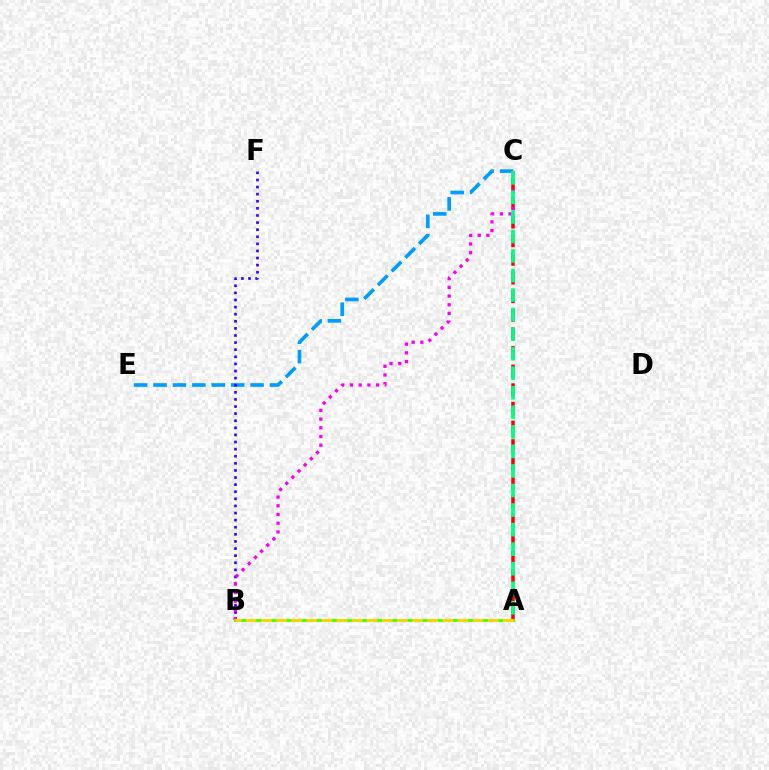{('C', 'E'): [{'color': '#009eff', 'line_style': 'dashed', 'thickness': 2.64}], ('B', 'F'): [{'color': '#3700ff', 'line_style': 'dotted', 'thickness': 1.93}], ('A', 'C'): [{'color': '#ff0000', 'line_style': 'dashed', 'thickness': 2.53}, {'color': '#00ff86', 'line_style': 'dashed', 'thickness': 2.65}], ('B', 'C'): [{'color': '#ff00ed', 'line_style': 'dotted', 'thickness': 2.36}], ('A', 'B'): [{'color': '#4fff00', 'line_style': 'solid', 'thickness': 2.18}, {'color': '#ffd500', 'line_style': 'dashed', 'thickness': 2.05}]}